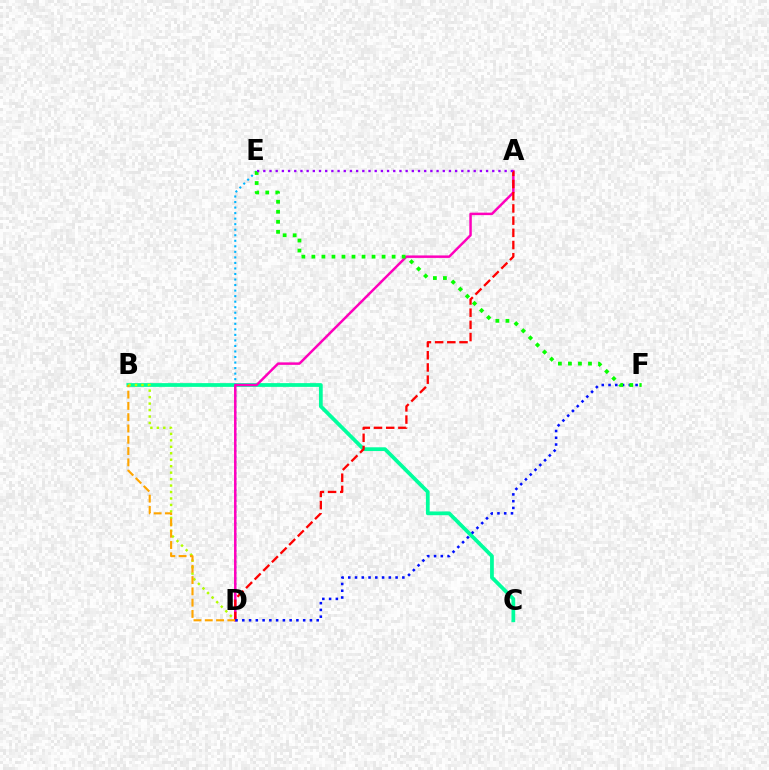{('B', 'C'): [{'color': '#00ff9d', 'line_style': 'solid', 'thickness': 2.7}], ('B', 'D'): [{'color': '#b3ff00', 'line_style': 'dotted', 'thickness': 1.76}, {'color': '#ffa500', 'line_style': 'dashed', 'thickness': 1.53}], ('D', 'E'): [{'color': '#00b5ff', 'line_style': 'dotted', 'thickness': 1.5}], ('A', 'D'): [{'color': '#ff00bd', 'line_style': 'solid', 'thickness': 1.79}, {'color': '#ff0000', 'line_style': 'dashed', 'thickness': 1.66}], ('D', 'F'): [{'color': '#0010ff', 'line_style': 'dotted', 'thickness': 1.84}], ('E', 'F'): [{'color': '#08ff00', 'line_style': 'dotted', 'thickness': 2.72}], ('A', 'E'): [{'color': '#9b00ff', 'line_style': 'dotted', 'thickness': 1.68}]}